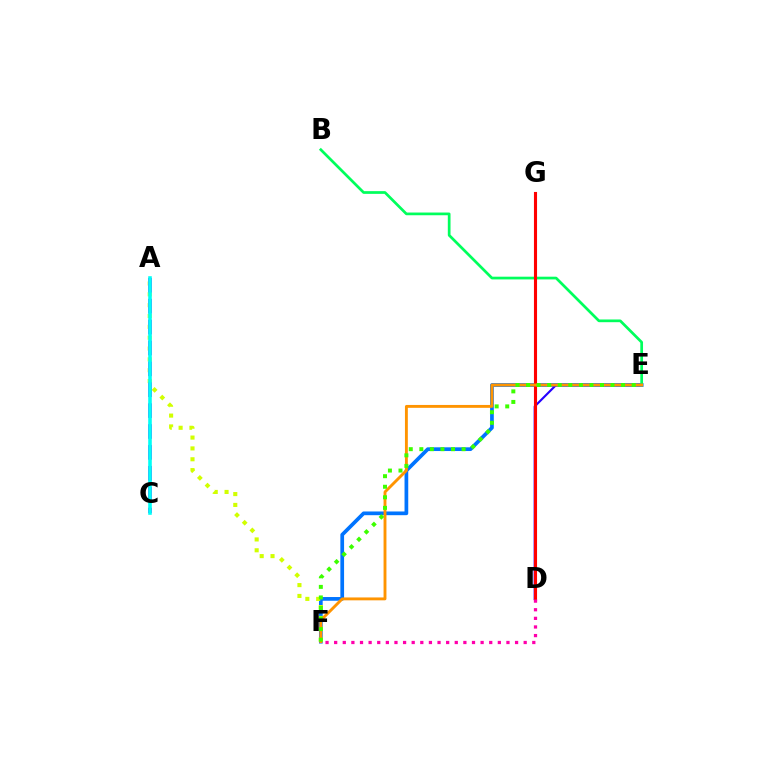{('E', 'F'): [{'color': '#0074ff', 'line_style': 'solid', 'thickness': 2.67}, {'color': '#ff9400', 'line_style': 'solid', 'thickness': 2.08}, {'color': '#3dff00', 'line_style': 'dotted', 'thickness': 2.87}], ('B', 'E'): [{'color': '#00ff5c', 'line_style': 'solid', 'thickness': 1.96}], ('D', 'E'): [{'color': '#2500ff', 'line_style': 'solid', 'thickness': 1.54}], ('A', 'F'): [{'color': '#d1ff00', 'line_style': 'dotted', 'thickness': 2.95}], ('D', 'G'): [{'color': '#ff0000', 'line_style': 'solid', 'thickness': 2.23}], ('A', 'C'): [{'color': '#b900ff', 'line_style': 'dashed', 'thickness': 2.84}, {'color': '#00fff6', 'line_style': 'solid', 'thickness': 2.58}], ('D', 'F'): [{'color': '#ff00ac', 'line_style': 'dotted', 'thickness': 2.34}]}